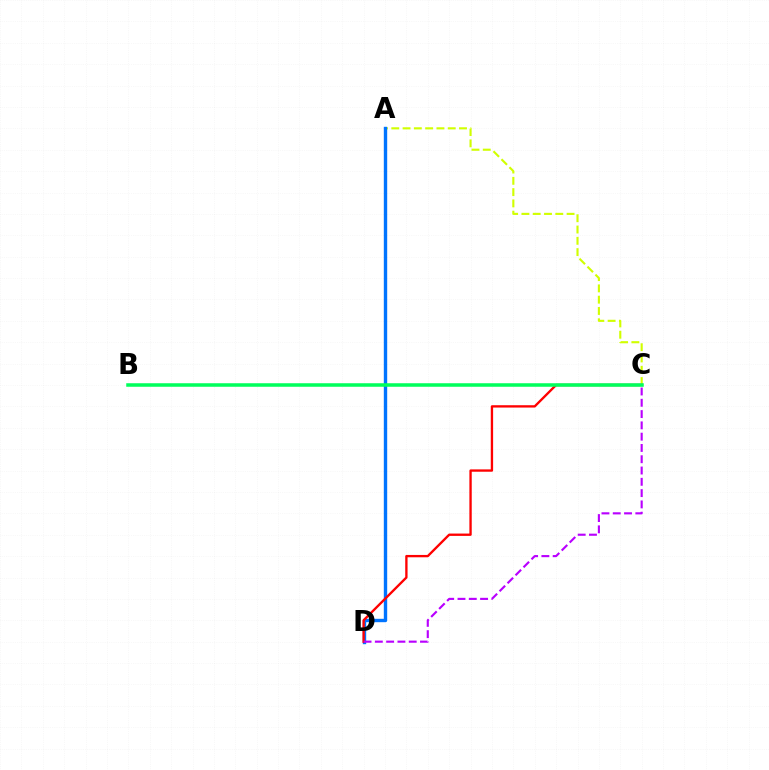{('A', 'C'): [{'color': '#d1ff00', 'line_style': 'dashed', 'thickness': 1.53}], ('A', 'D'): [{'color': '#0074ff', 'line_style': 'solid', 'thickness': 2.43}], ('C', 'D'): [{'color': '#ff0000', 'line_style': 'solid', 'thickness': 1.68}, {'color': '#b900ff', 'line_style': 'dashed', 'thickness': 1.53}], ('B', 'C'): [{'color': '#00ff5c', 'line_style': 'solid', 'thickness': 2.54}]}